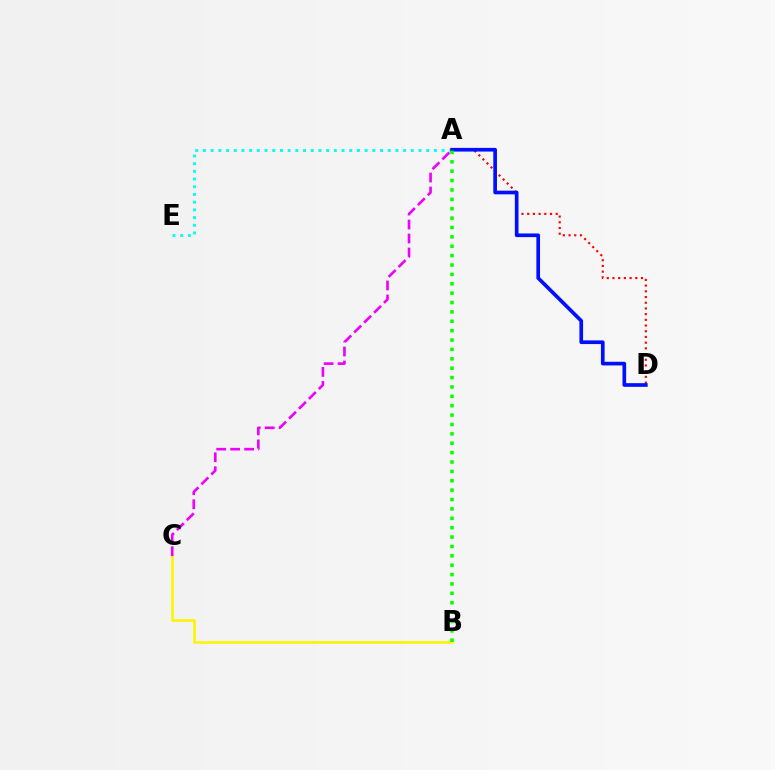{('A', 'D'): [{'color': '#ff0000', 'line_style': 'dotted', 'thickness': 1.55}, {'color': '#0010ff', 'line_style': 'solid', 'thickness': 2.65}], ('A', 'E'): [{'color': '#00fff6', 'line_style': 'dotted', 'thickness': 2.09}], ('B', 'C'): [{'color': '#fcf500', 'line_style': 'solid', 'thickness': 1.88}], ('A', 'C'): [{'color': '#ee00ff', 'line_style': 'dashed', 'thickness': 1.9}], ('A', 'B'): [{'color': '#08ff00', 'line_style': 'dotted', 'thickness': 2.55}]}